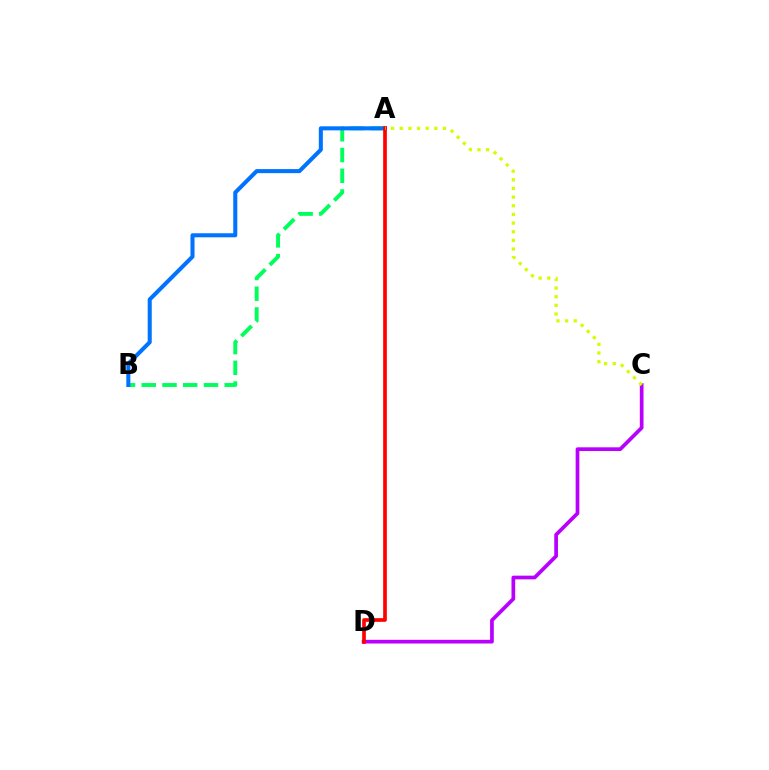{('A', 'B'): [{'color': '#00ff5c', 'line_style': 'dashed', 'thickness': 2.82}, {'color': '#0074ff', 'line_style': 'solid', 'thickness': 2.91}], ('C', 'D'): [{'color': '#b900ff', 'line_style': 'solid', 'thickness': 2.67}], ('A', 'D'): [{'color': '#ff0000', 'line_style': 'solid', 'thickness': 2.64}], ('A', 'C'): [{'color': '#d1ff00', 'line_style': 'dotted', 'thickness': 2.35}]}